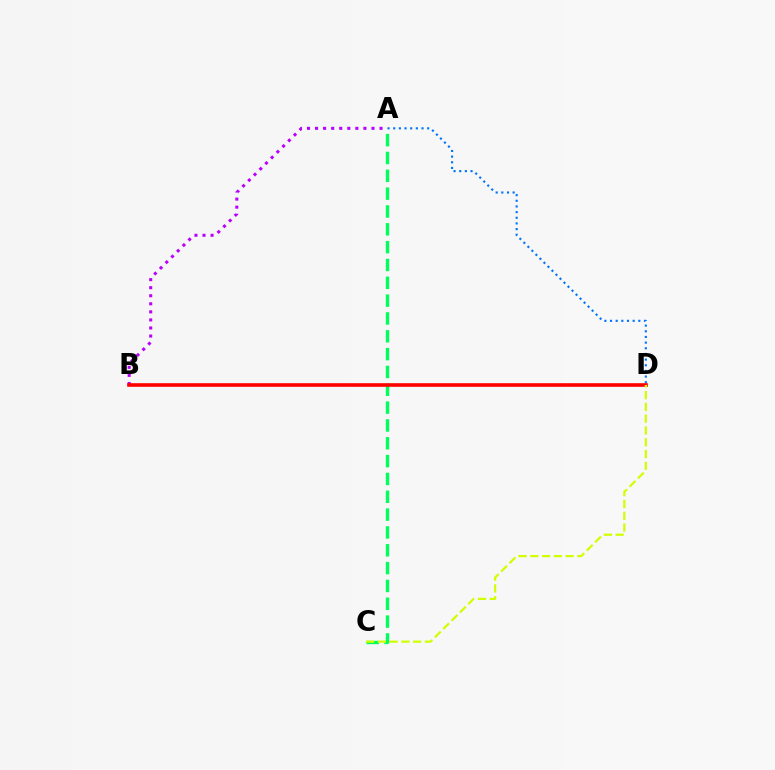{('A', 'B'): [{'color': '#b900ff', 'line_style': 'dotted', 'thickness': 2.19}], ('A', 'D'): [{'color': '#0074ff', 'line_style': 'dotted', 'thickness': 1.54}], ('A', 'C'): [{'color': '#00ff5c', 'line_style': 'dashed', 'thickness': 2.42}], ('B', 'D'): [{'color': '#ff0000', 'line_style': 'solid', 'thickness': 2.6}], ('C', 'D'): [{'color': '#d1ff00', 'line_style': 'dashed', 'thickness': 1.6}]}